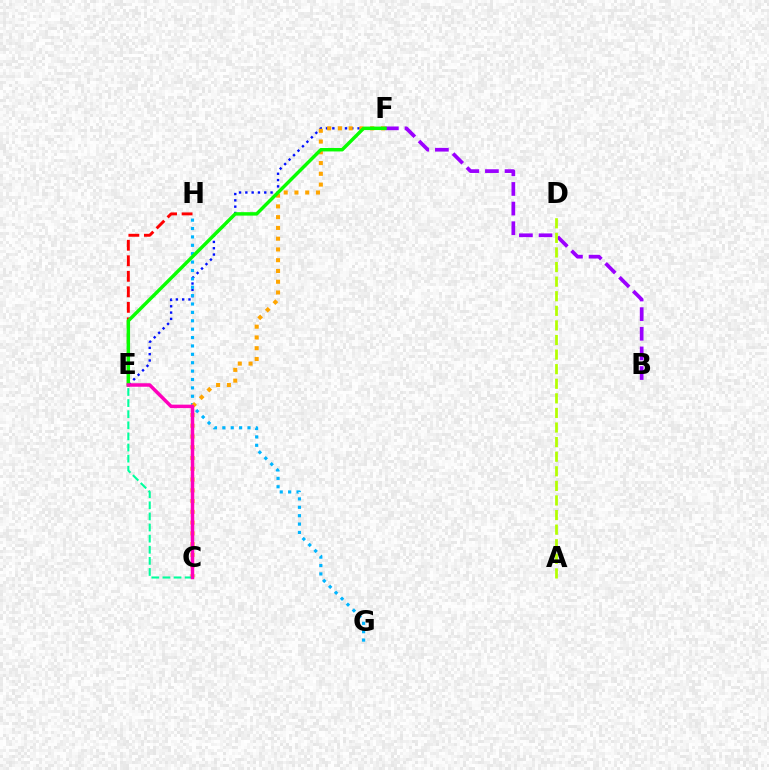{('E', 'F'): [{'color': '#0010ff', 'line_style': 'dotted', 'thickness': 1.71}, {'color': '#08ff00', 'line_style': 'solid', 'thickness': 2.47}], ('B', 'F'): [{'color': '#9b00ff', 'line_style': 'dashed', 'thickness': 2.67}], ('G', 'H'): [{'color': '#00b5ff', 'line_style': 'dotted', 'thickness': 2.28}], ('C', 'F'): [{'color': '#ffa500', 'line_style': 'dotted', 'thickness': 2.92}], ('E', 'H'): [{'color': '#ff0000', 'line_style': 'dashed', 'thickness': 2.11}], ('A', 'D'): [{'color': '#b3ff00', 'line_style': 'dashed', 'thickness': 1.98}], ('C', 'E'): [{'color': '#00ff9d', 'line_style': 'dashed', 'thickness': 1.51}, {'color': '#ff00bd', 'line_style': 'solid', 'thickness': 2.51}]}